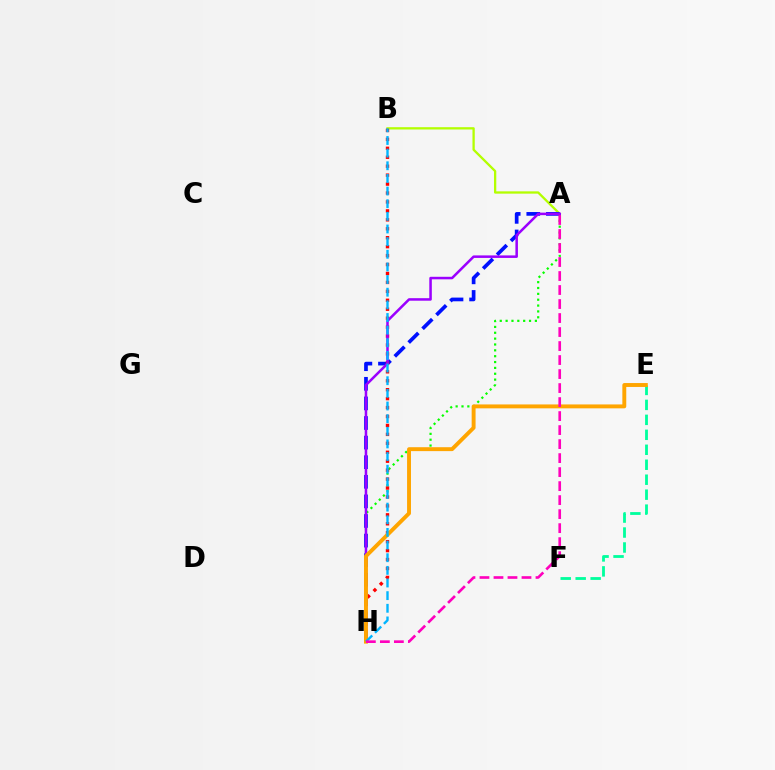{('E', 'F'): [{'color': '#00ff9d', 'line_style': 'dashed', 'thickness': 2.03}], ('A', 'B'): [{'color': '#b3ff00', 'line_style': 'solid', 'thickness': 1.65}], ('A', 'H'): [{'color': '#08ff00', 'line_style': 'dotted', 'thickness': 1.59}, {'color': '#0010ff', 'line_style': 'dashed', 'thickness': 2.66}, {'color': '#9b00ff', 'line_style': 'solid', 'thickness': 1.82}, {'color': '#ff00bd', 'line_style': 'dashed', 'thickness': 1.9}], ('B', 'H'): [{'color': '#ff0000', 'line_style': 'dotted', 'thickness': 2.43}, {'color': '#00b5ff', 'line_style': 'dashed', 'thickness': 1.72}], ('E', 'H'): [{'color': '#ffa500', 'line_style': 'solid', 'thickness': 2.82}]}